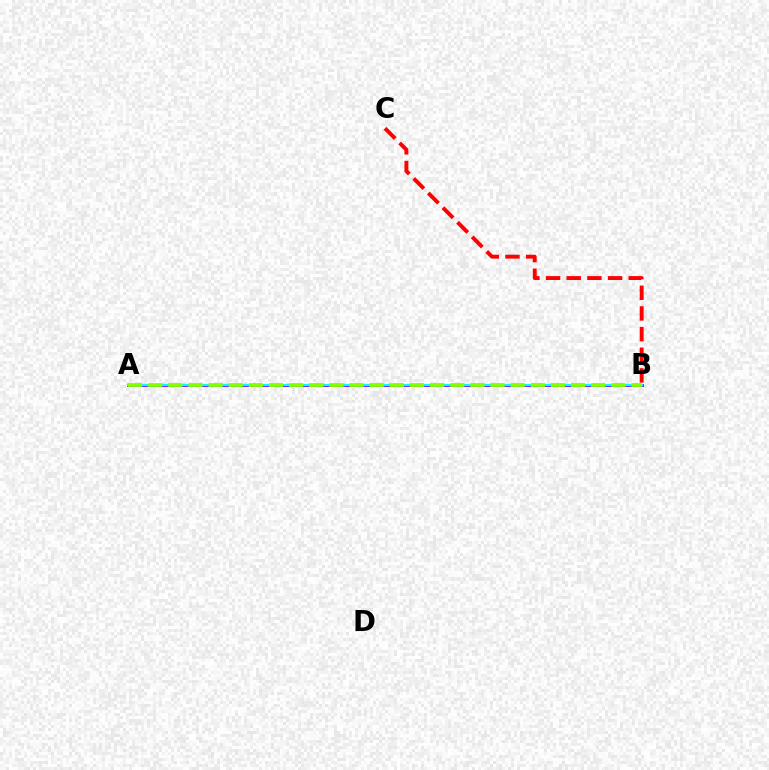{('A', 'B'): [{'color': '#7200ff', 'line_style': 'solid', 'thickness': 2.03}, {'color': '#00fff6', 'line_style': 'solid', 'thickness': 1.6}, {'color': '#84ff00', 'line_style': 'dashed', 'thickness': 2.74}], ('B', 'C'): [{'color': '#ff0000', 'line_style': 'dashed', 'thickness': 2.81}]}